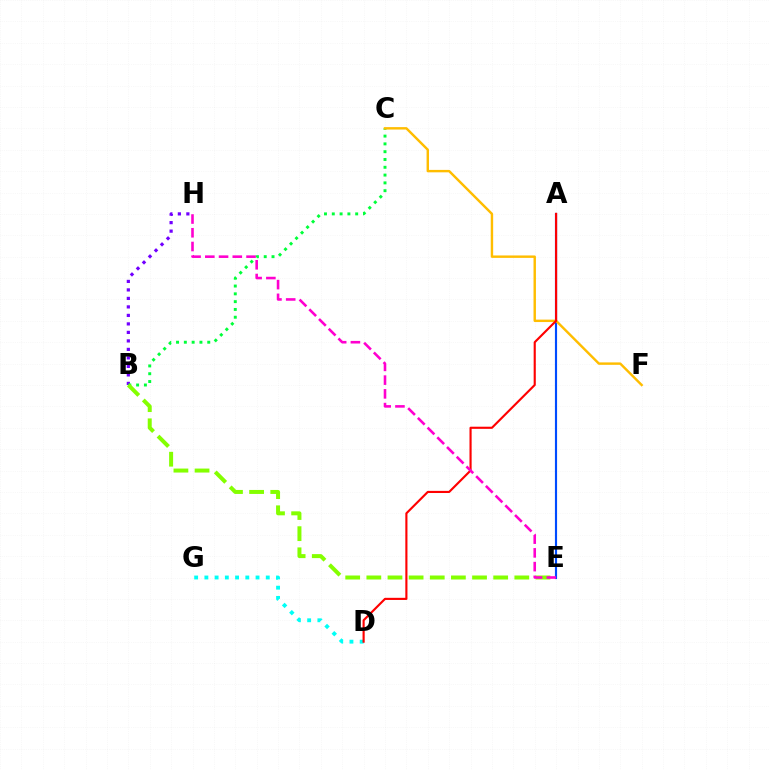{('A', 'E'): [{'color': '#004bff', 'line_style': 'solid', 'thickness': 1.55}], ('B', 'H'): [{'color': '#7200ff', 'line_style': 'dotted', 'thickness': 2.31}], ('B', 'C'): [{'color': '#00ff39', 'line_style': 'dotted', 'thickness': 2.12}], ('D', 'G'): [{'color': '#00fff6', 'line_style': 'dotted', 'thickness': 2.78}], ('C', 'F'): [{'color': '#ffbd00', 'line_style': 'solid', 'thickness': 1.74}], ('A', 'D'): [{'color': '#ff0000', 'line_style': 'solid', 'thickness': 1.54}], ('B', 'E'): [{'color': '#84ff00', 'line_style': 'dashed', 'thickness': 2.87}], ('E', 'H'): [{'color': '#ff00cf', 'line_style': 'dashed', 'thickness': 1.87}]}